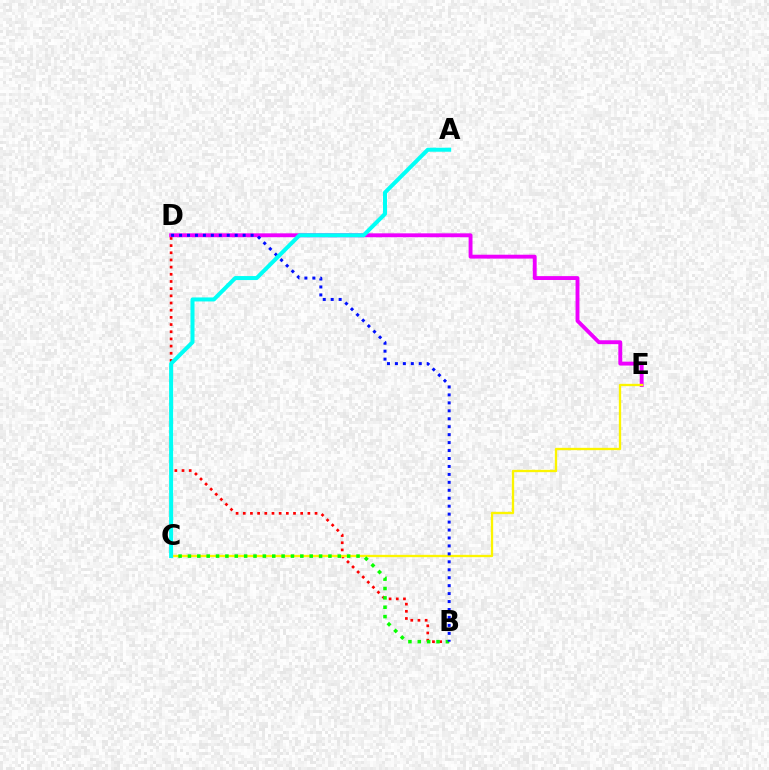{('B', 'D'): [{'color': '#ff0000', 'line_style': 'dotted', 'thickness': 1.95}, {'color': '#0010ff', 'line_style': 'dotted', 'thickness': 2.16}], ('D', 'E'): [{'color': '#ee00ff', 'line_style': 'solid', 'thickness': 2.8}], ('C', 'E'): [{'color': '#fcf500', 'line_style': 'solid', 'thickness': 1.68}], ('B', 'C'): [{'color': '#08ff00', 'line_style': 'dotted', 'thickness': 2.54}], ('A', 'C'): [{'color': '#00fff6', 'line_style': 'solid', 'thickness': 2.89}]}